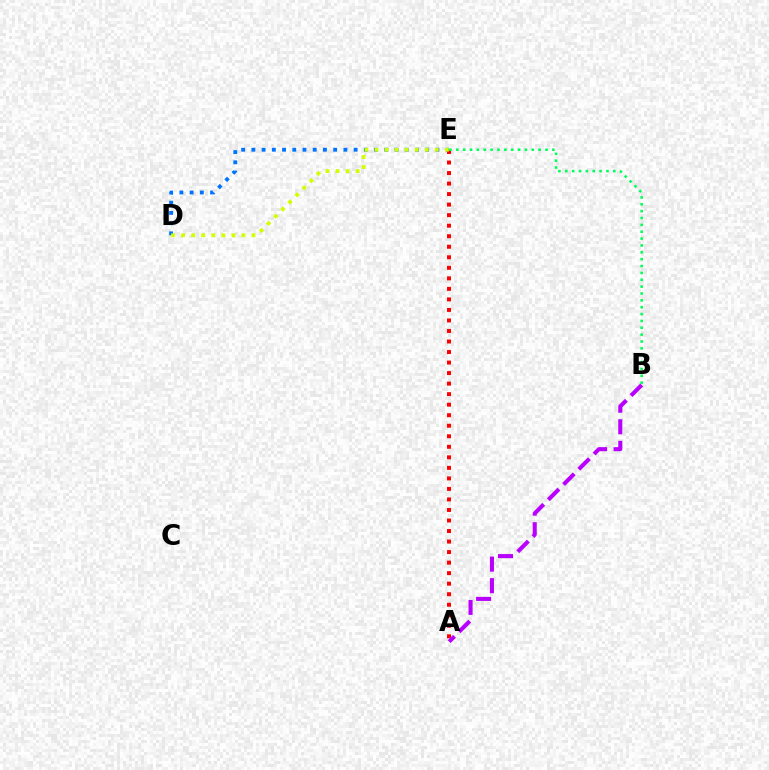{('D', 'E'): [{'color': '#0074ff', 'line_style': 'dotted', 'thickness': 2.78}, {'color': '#d1ff00', 'line_style': 'dotted', 'thickness': 2.73}], ('A', 'E'): [{'color': '#ff0000', 'line_style': 'dotted', 'thickness': 2.86}], ('B', 'E'): [{'color': '#00ff5c', 'line_style': 'dotted', 'thickness': 1.86}], ('A', 'B'): [{'color': '#b900ff', 'line_style': 'dashed', 'thickness': 2.93}]}